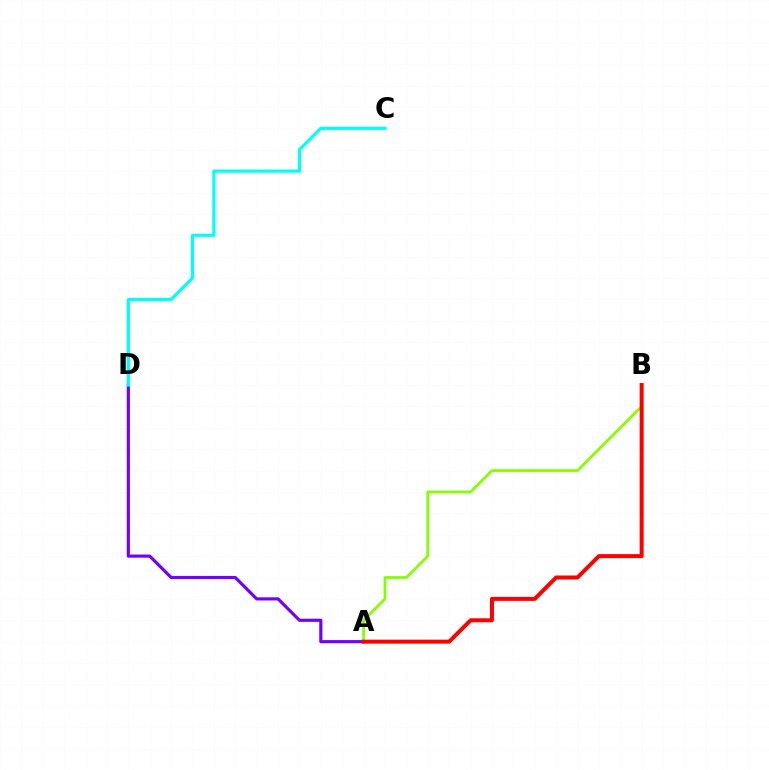{('A', 'D'): [{'color': '#7200ff', 'line_style': 'solid', 'thickness': 2.28}], ('A', 'B'): [{'color': '#84ff00', 'line_style': 'solid', 'thickness': 1.99}, {'color': '#ff0000', 'line_style': 'solid', 'thickness': 2.87}], ('C', 'D'): [{'color': '#00fff6', 'line_style': 'solid', 'thickness': 2.3}]}